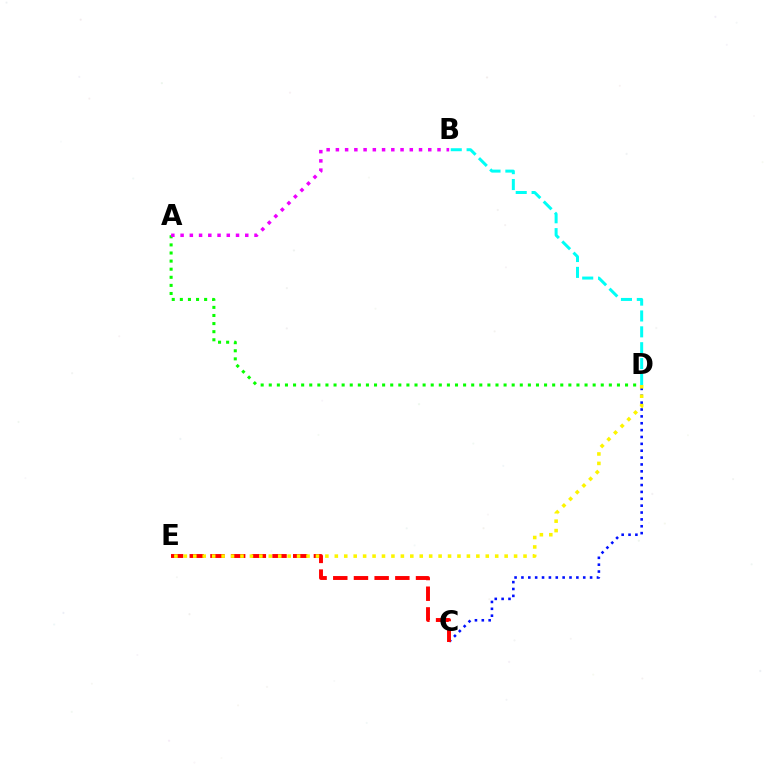{('C', 'D'): [{'color': '#0010ff', 'line_style': 'dotted', 'thickness': 1.87}], ('C', 'E'): [{'color': '#ff0000', 'line_style': 'dashed', 'thickness': 2.81}], ('A', 'D'): [{'color': '#08ff00', 'line_style': 'dotted', 'thickness': 2.2}], ('A', 'B'): [{'color': '#ee00ff', 'line_style': 'dotted', 'thickness': 2.51}], ('B', 'D'): [{'color': '#00fff6', 'line_style': 'dashed', 'thickness': 2.16}], ('D', 'E'): [{'color': '#fcf500', 'line_style': 'dotted', 'thickness': 2.56}]}